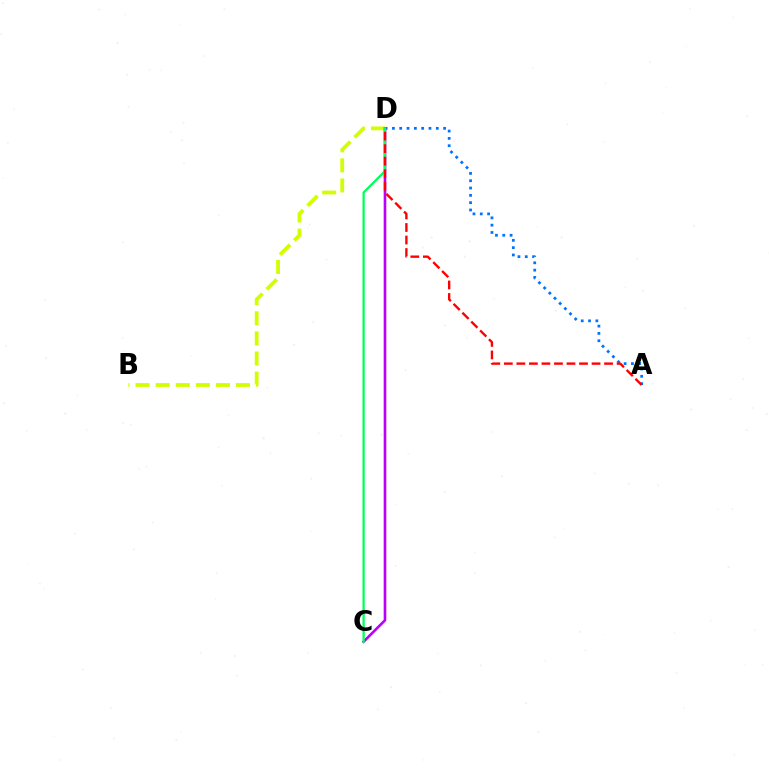{('B', 'D'): [{'color': '#d1ff00', 'line_style': 'dashed', 'thickness': 2.73}], ('A', 'D'): [{'color': '#0074ff', 'line_style': 'dotted', 'thickness': 1.99}, {'color': '#ff0000', 'line_style': 'dashed', 'thickness': 1.7}], ('C', 'D'): [{'color': '#b900ff', 'line_style': 'solid', 'thickness': 1.89}, {'color': '#00ff5c', 'line_style': 'solid', 'thickness': 1.64}]}